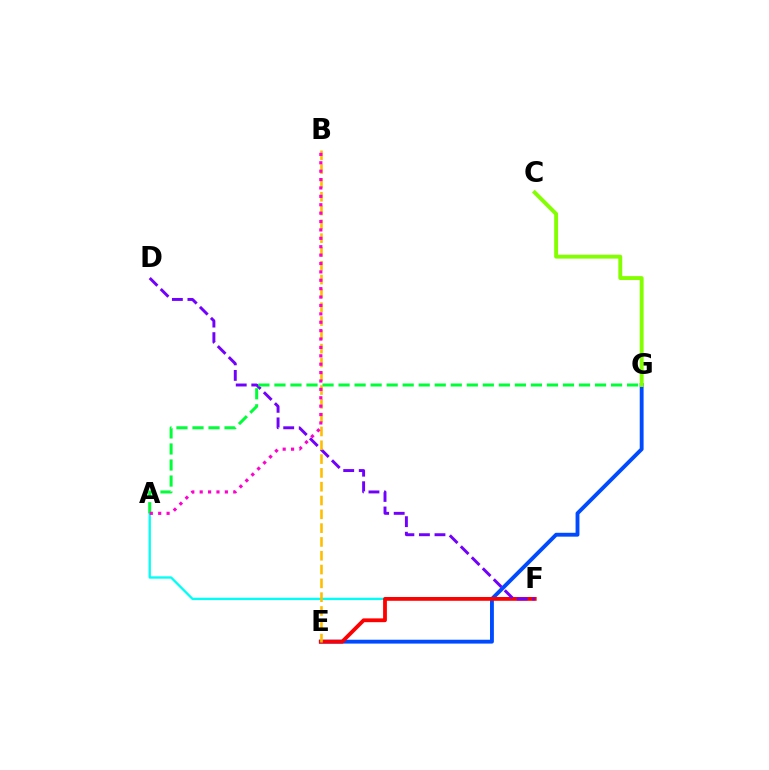{('A', 'F'): [{'color': '#00fff6', 'line_style': 'solid', 'thickness': 1.67}], ('E', 'G'): [{'color': '#004bff', 'line_style': 'solid', 'thickness': 2.78}], ('E', 'F'): [{'color': '#ff0000', 'line_style': 'solid', 'thickness': 2.73}], ('C', 'G'): [{'color': '#84ff00', 'line_style': 'solid', 'thickness': 2.8}], ('D', 'F'): [{'color': '#7200ff', 'line_style': 'dashed', 'thickness': 2.11}], ('A', 'G'): [{'color': '#00ff39', 'line_style': 'dashed', 'thickness': 2.18}], ('B', 'E'): [{'color': '#ffbd00', 'line_style': 'dashed', 'thickness': 1.88}], ('A', 'B'): [{'color': '#ff00cf', 'line_style': 'dotted', 'thickness': 2.28}]}